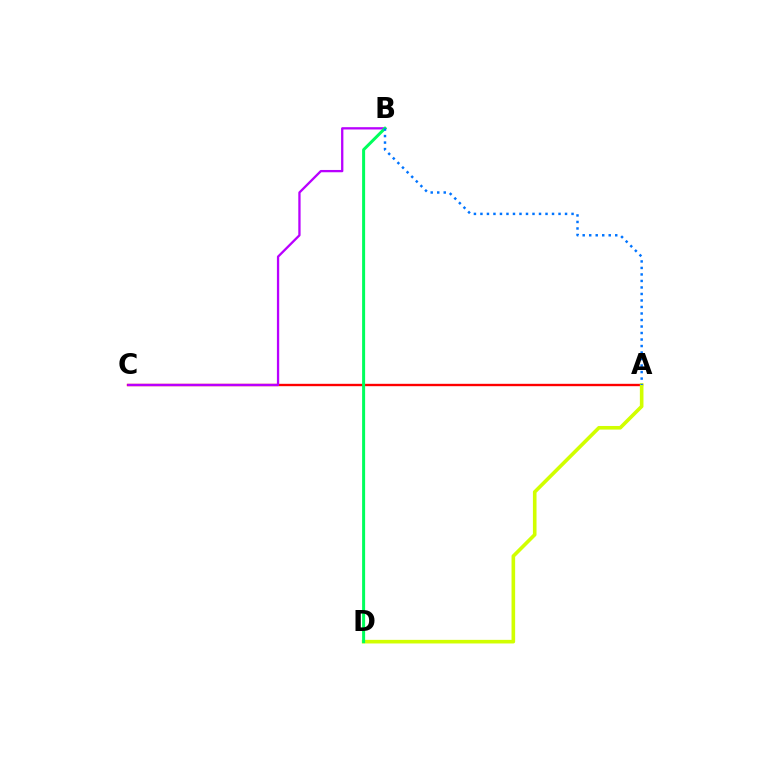{('A', 'C'): [{'color': '#ff0000', 'line_style': 'solid', 'thickness': 1.7}], ('A', 'D'): [{'color': '#d1ff00', 'line_style': 'solid', 'thickness': 2.6}], ('B', 'C'): [{'color': '#b900ff', 'line_style': 'solid', 'thickness': 1.65}], ('B', 'D'): [{'color': '#00ff5c', 'line_style': 'solid', 'thickness': 2.16}], ('A', 'B'): [{'color': '#0074ff', 'line_style': 'dotted', 'thickness': 1.77}]}